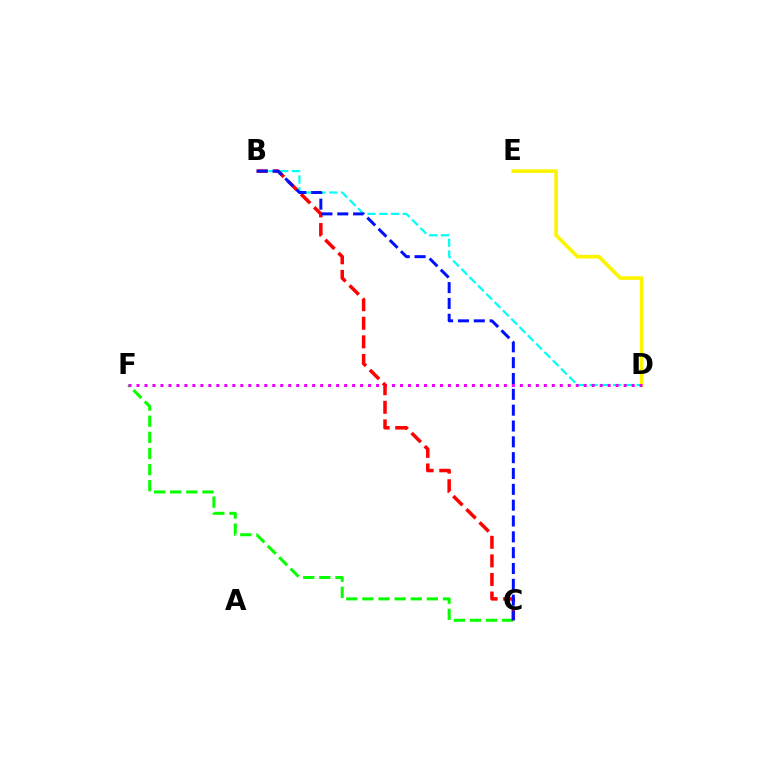{('D', 'E'): [{'color': '#fcf500', 'line_style': 'solid', 'thickness': 2.63}], ('C', 'F'): [{'color': '#08ff00', 'line_style': 'dashed', 'thickness': 2.19}], ('B', 'D'): [{'color': '#00fff6', 'line_style': 'dashed', 'thickness': 1.6}], ('D', 'F'): [{'color': '#ee00ff', 'line_style': 'dotted', 'thickness': 2.17}], ('B', 'C'): [{'color': '#ff0000', 'line_style': 'dashed', 'thickness': 2.52}, {'color': '#0010ff', 'line_style': 'dashed', 'thickness': 2.15}]}